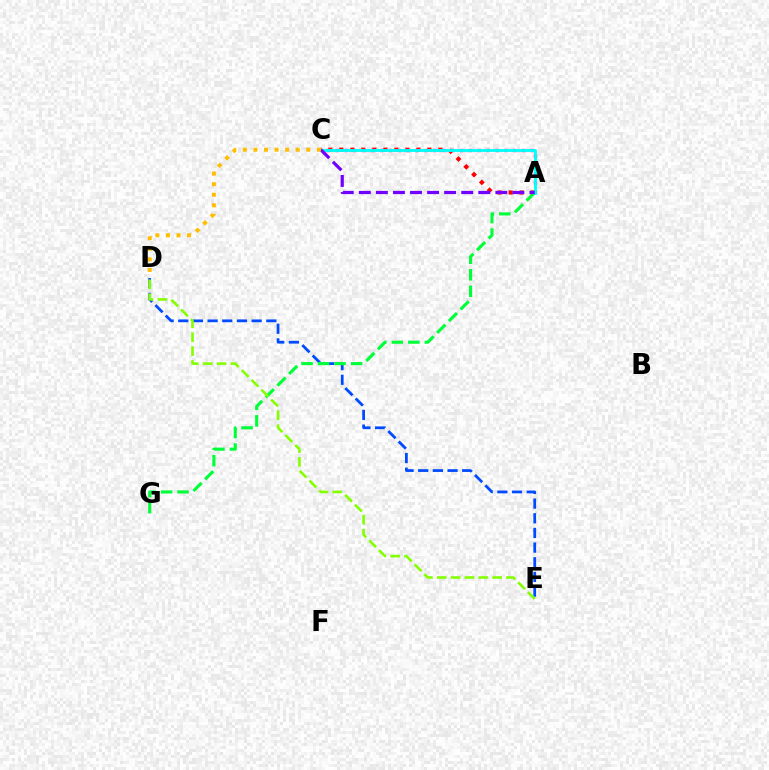{('A', 'C'): [{'color': '#ff0000', 'line_style': 'dotted', 'thickness': 2.99}, {'color': '#ff00cf', 'line_style': 'dotted', 'thickness': 2.41}, {'color': '#00fff6', 'line_style': 'solid', 'thickness': 2.07}, {'color': '#7200ff', 'line_style': 'dashed', 'thickness': 2.32}], ('D', 'E'): [{'color': '#004bff', 'line_style': 'dashed', 'thickness': 1.99}, {'color': '#84ff00', 'line_style': 'dashed', 'thickness': 1.88}], ('A', 'G'): [{'color': '#00ff39', 'line_style': 'dashed', 'thickness': 2.24}], ('C', 'D'): [{'color': '#ffbd00', 'line_style': 'dotted', 'thickness': 2.87}]}